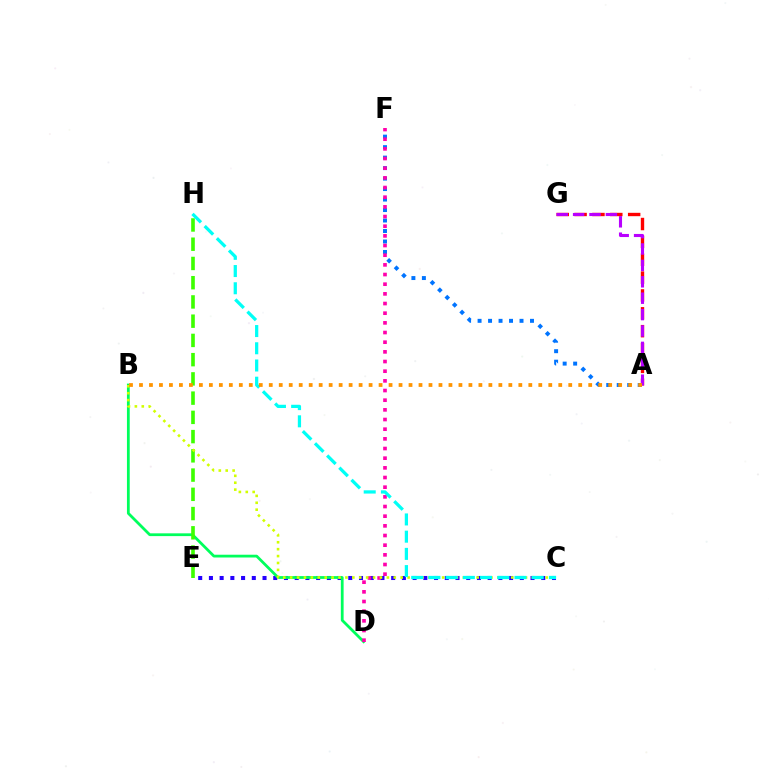{('C', 'E'): [{'color': '#2500ff', 'line_style': 'dotted', 'thickness': 2.91}], ('A', 'F'): [{'color': '#0074ff', 'line_style': 'dotted', 'thickness': 2.85}], ('B', 'D'): [{'color': '#00ff5c', 'line_style': 'solid', 'thickness': 2.0}], ('E', 'H'): [{'color': '#3dff00', 'line_style': 'dashed', 'thickness': 2.61}], ('D', 'F'): [{'color': '#ff00ac', 'line_style': 'dotted', 'thickness': 2.63}], ('A', 'G'): [{'color': '#ff0000', 'line_style': 'dashed', 'thickness': 2.43}, {'color': '#b900ff', 'line_style': 'dashed', 'thickness': 2.23}], ('B', 'C'): [{'color': '#d1ff00', 'line_style': 'dotted', 'thickness': 1.88}], ('C', 'H'): [{'color': '#00fff6', 'line_style': 'dashed', 'thickness': 2.34}], ('A', 'B'): [{'color': '#ff9400', 'line_style': 'dotted', 'thickness': 2.71}]}